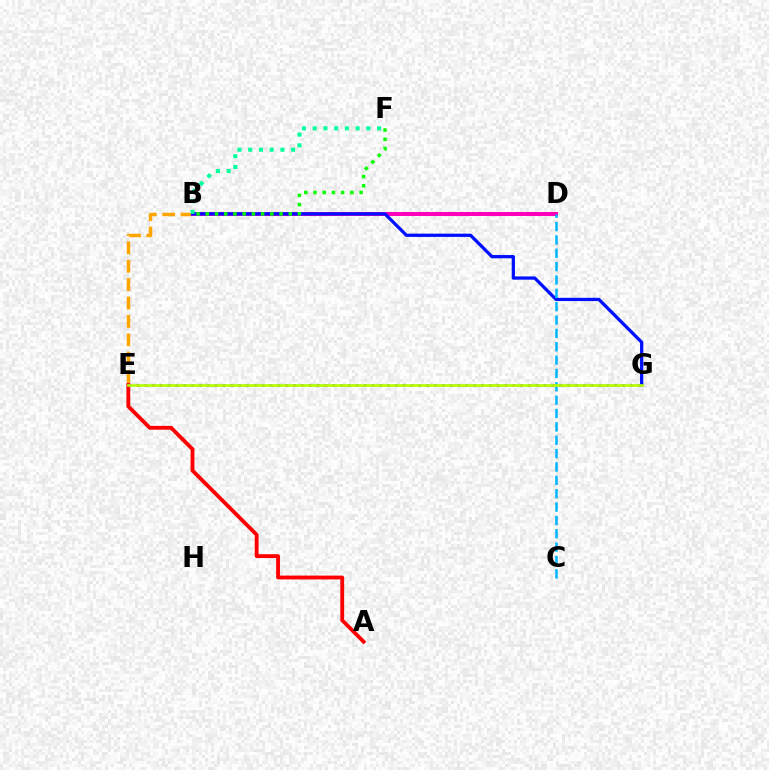{('B', 'E'): [{'color': '#ffa500', 'line_style': 'dashed', 'thickness': 2.5}], ('B', 'D'): [{'color': '#ff00bd', 'line_style': 'solid', 'thickness': 2.89}], ('B', 'G'): [{'color': '#0010ff', 'line_style': 'solid', 'thickness': 2.35}], ('B', 'F'): [{'color': '#08ff00', 'line_style': 'dotted', 'thickness': 2.51}, {'color': '#00ff9d', 'line_style': 'dotted', 'thickness': 2.92}], ('A', 'E'): [{'color': '#ff0000', 'line_style': 'solid', 'thickness': 2.76}], ('C', 'D'): [{'color': '#00b5ff', 'line_style': 'dashed', 'thickness': 1.81}], ('E', 'G'): [{'color': '#9b00ff', 'line_style': 'dotted', 'thickness': 2.13}, {'color': '#b3ff00', 'line_style': 'solid', 'thickness': 1.93}]}